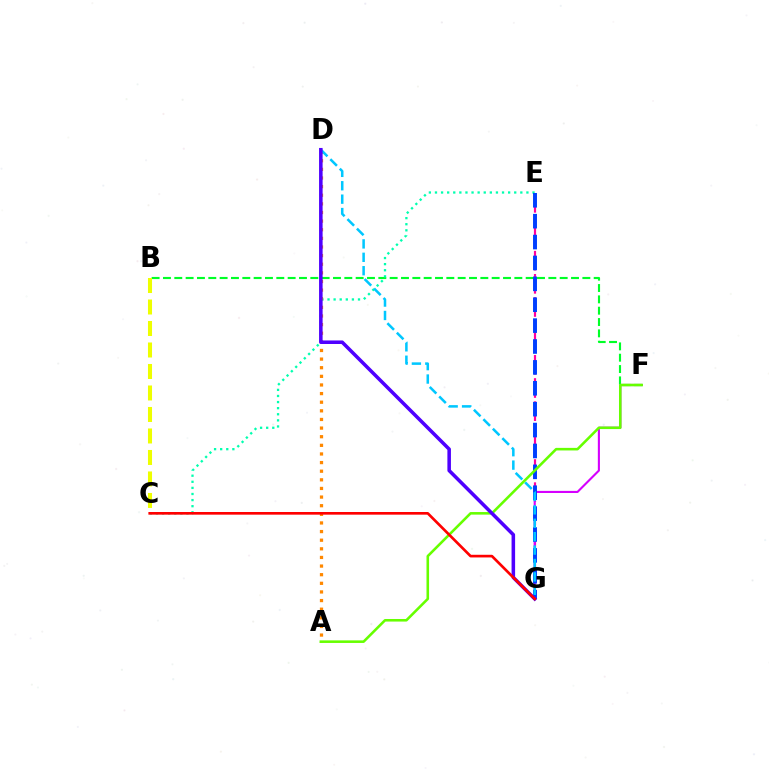{('B', 'F'): [{'color': '#00ff27', 'line_style': 'dashed', 'thickness': 1.54}], ('C', 'E'): [{'color': '#00ffaf', 'line_style': 'dotted', 'thickness': 1.66}], ('E', 'G'): [{'color': '#ff00a0', 'line_style': 'dashed', 'thickness': 1.57}, {'color': '#003fff', 'line_style': 'dashed', 'thickness': 2.84}], ('F', 'G'): [{'color': '#d600ff', 'line_style': 'solid', 'thickness': 1.52}], ('A', 'D'): [{'color': '#ff8800', 'line_style': 'dotted', 'thickness': 2.34}], ('D', 'G'): [{'color': '#00c7ff', 'line_style': 'dashed', 'thickness': 1.82}, {'color': '#4f00ff', 'line_style': 'solid', 'thickness': 2.55}], ('A', 'F'): [{'color': '#66ff00', 'line_style': 'solid', 'thickness': 1.85}], ('B', 'C'): [{'color': '#eeff00', 'line_style': 'dashed', 'thickness': 2.92}], ('C', 'G'): [{'color': '#ff0000', 'line_style': 'solid', 'thickness': 1.91}]}